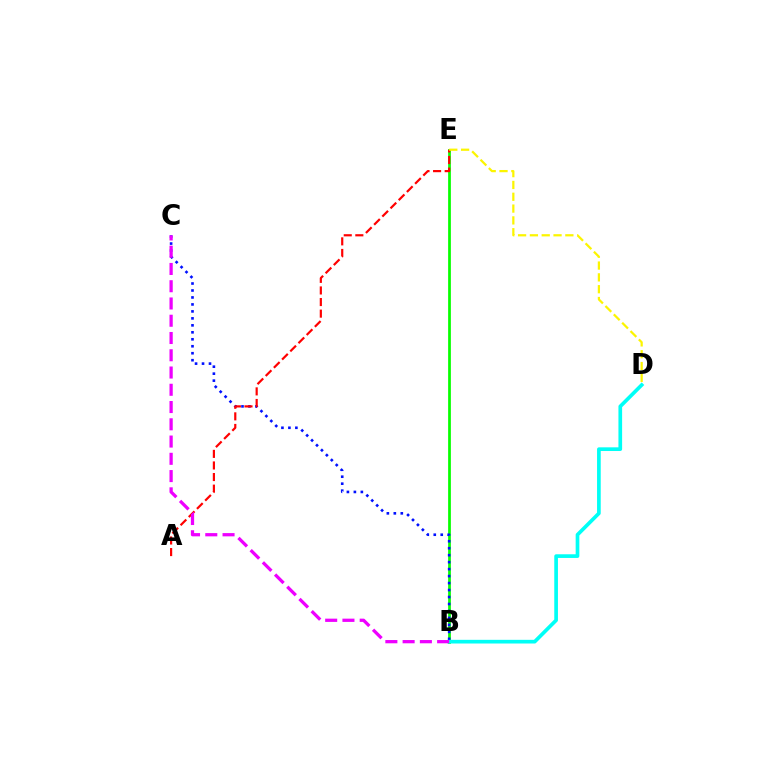{('B', 'E'): [{'color': '#08ff00', 'line_style': 'solid', 'thickness': 1.98}], ('B', 'C'): [{'color': '#0010ff', 'line_style': 'dotted', 'thickness': 1.89}, {'color': '#ee00ff', 'line_style': 'dashed', 'thickness': 2.34}], ('A', 'E'): [{'color': '#ff0000', 'line_style': 'dashed', 'thickness': 1.57}], ('B', 'D'): [{'color': '#00fff6', 'line_style': 'solid', 'thickness': 2.65}], ('D', 'E'): [{'color': '#fcf500', 'line_style': 'dashed', 'thickness': 1.61}]}